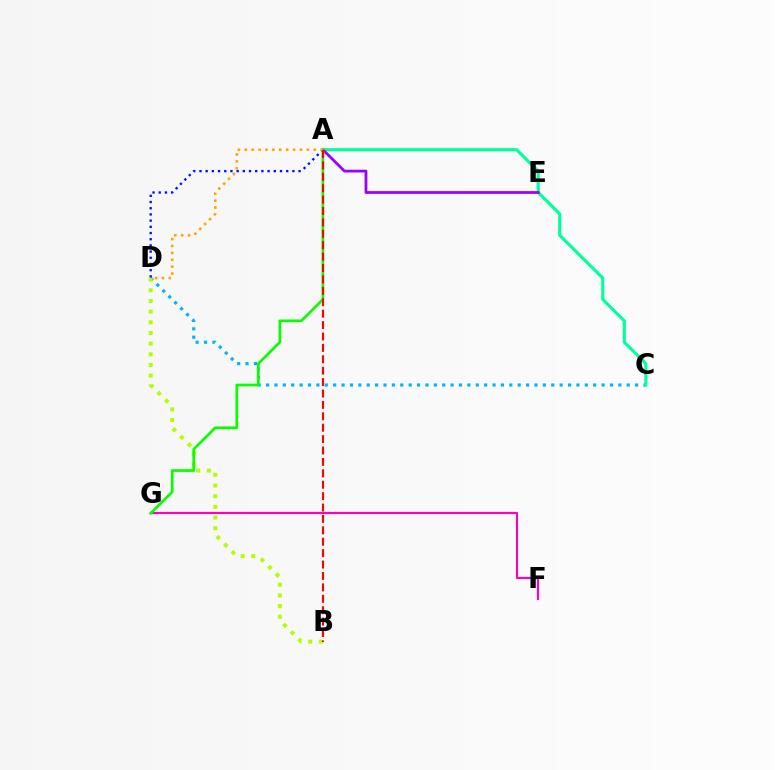{('F', 'G'): [{'color': '#ff00bd', 'line_style': 'solid', 'thickness': 1.55}], ('C', 'D'): [{'color': '#00b5ff', 'line_style': 'dotted', 'thickness': 2.28}], ('B', 'D'): [{'color': '#b3ff00', 'line_style': 'dotted', 'thickness': 2.9}], ('A', 'D'): [{'color': '#0010ff', 'line_style': 'dotted', 'thickness': 1.68}, {'color': '#ffa500', 'line_style': 'dotted', 'thickness': 1.87}], ('A', 'C'): [{'color': '#00ff9d', 'line_style': 'solid', 'thickness': 2.24}], ('A', 'E'): [{'color': '#9b00ff', 'line_style': 'solid', 'thickness': 2.0}], ('A', 'G'): [{'color': '#08ff00', 'line_style': 'solid', 'thickness': 1.94}], ('A', 'B'): [{'color': '#ff0000', 'line_style': 'dashed', 'thickness': 1.55}]}